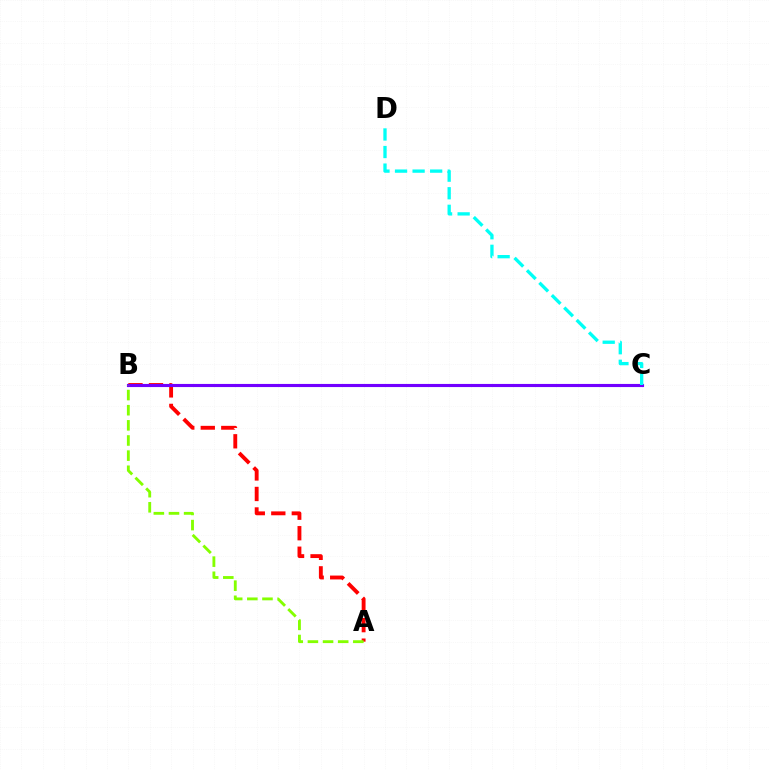{('A', 'B'): [{'color': '#ff0000', 'line_style': 'dashed', 'thickness': 2.79}, {'color': '#84ff00', 'line_style': 'dashed', 'thickness': 2.06}], ('B', 'C'): [{'color': '#7200ff', 'line_style': 'solid', 'thickness': 2.25}], ('C', 'D'): [{'color': '#00fff6', 'line_style': 'dashed', 'thickness': 2.39}]}